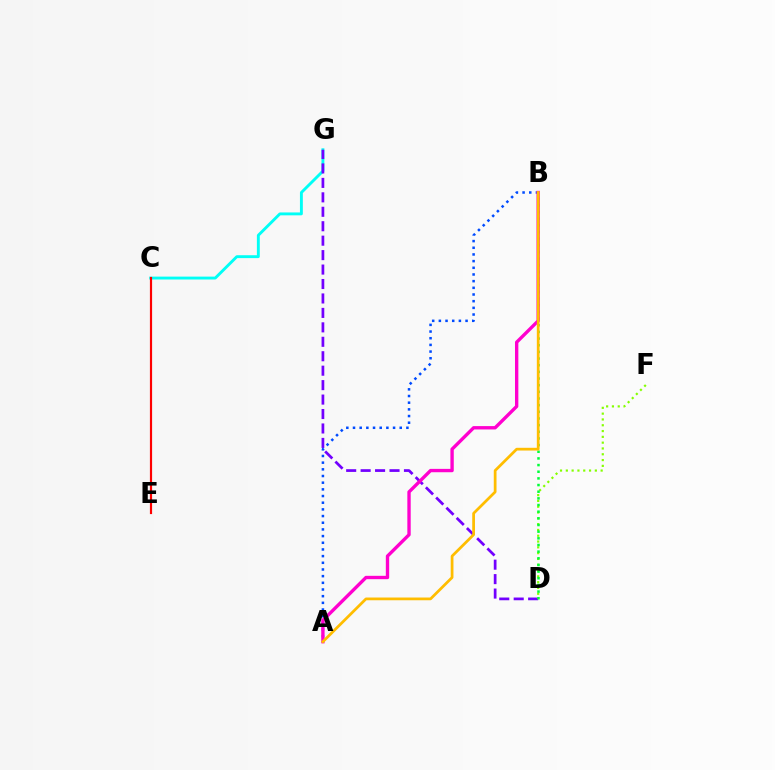{('C', 'G'): [{'color': '#00fff6', 'line_style': 'solid', 'thickness': 2.08}], ('D', 'G'): [{'color': '#7200ff', 'line_style': 'dashed', 'thickness': 1.96}], ('D', 'F'): [{'color': '#84ff00', 'line_style': 'dotted', 'thickness': 1.58}], ('A', 'B'): [{'color': '#004bff', 'line_style': 'dotted', 'thickness': 1.81}, {'color': '#ff00cf', 'line_style': 'solid', 'thickness': 2.42}, {'color': '#ffbd00', 'line_style': 'solid', 'thickness': 1.97}], ('B', 'D'): [{'color': '#00ff39', 'line_style': 'dotted', 'thickness': 1.81}], ('C', 'E'): [{'color': '#ff0000', 'line_style': 'solid', 'thickness': 1.57}]}